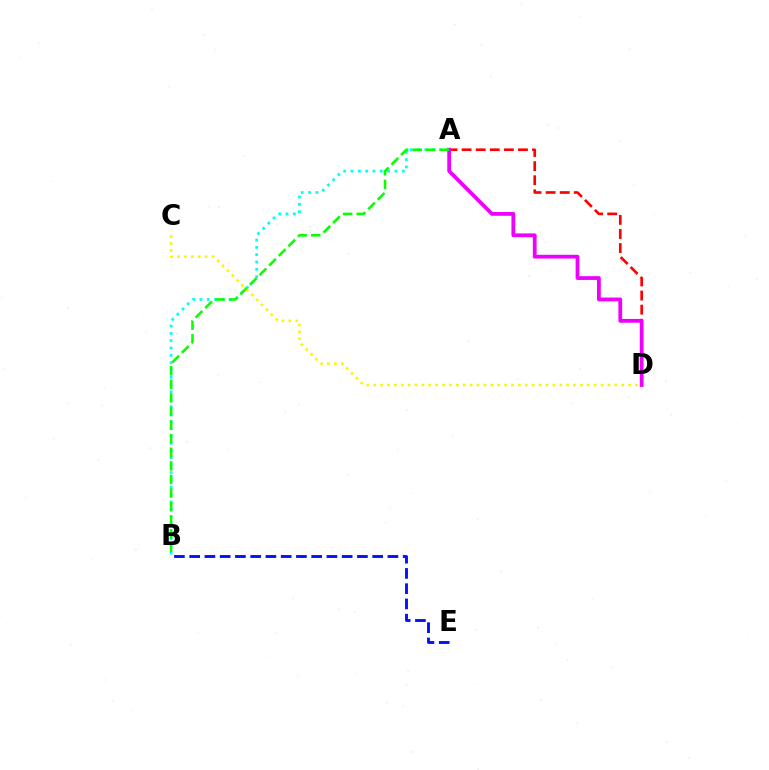{('A', 'B'): [{'color': '#00fff6', 'line_style': 'dotted', 'thickness': 1.99}, {'color': '#08ff00', 'line_style': 'dashed', 'thickness': 1.85}], ('A', 'D'): [{'color': '#ff0000', 'line_style': 'dashed', 'thickness': 1.91}, {'color': '#ee00ff', 'line_style': 'solid', 'thickness': 2.73}], ('B', 'E'): [{'color': '#0010ff', 'line_style': 'dashed', 'thickness': 2.07}], ('C', 'D'): [{'color': '#fcf500', 'line_style': 'dotted', 'thickness': 1.87}]}